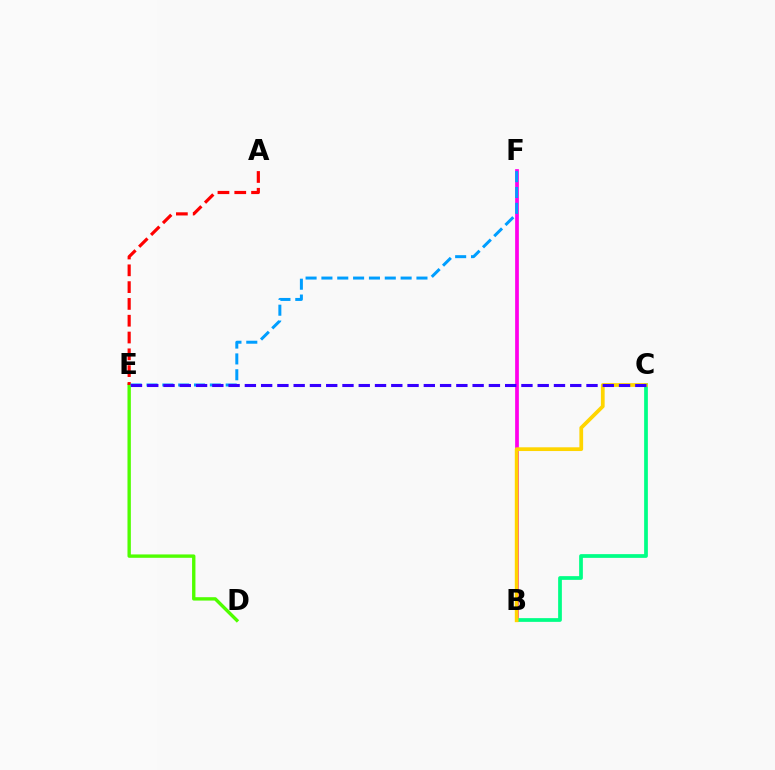{('B', 'F'): [{'color': '#ff00ed', 'line_style': 'solid', 'thickness': 2.68}], ('D', 'E'): [{'color': '#4fff00', 'line_style': 'solid', 'thickness': 2.43}], ('B', 'C'): [{'color': '#00ff86', 'line_style': 'solid', 'thickness': 2.68}, {'color': '#ffd500', 'line_style': 'solid', 'thickness': 2.69}], ('A', 'E'): [{'color': '#ff0000', 'line_style': 'dashed', 'thickness': 2.28}], ('E', 'F'): [{'color': '#009eff', 'line_style': 'dashed', 'thickness': 2.15}], ('C', 'E'): [{'color': '#3700ff', 'line_style': 'dashed', 'thickness': 2.21}]}